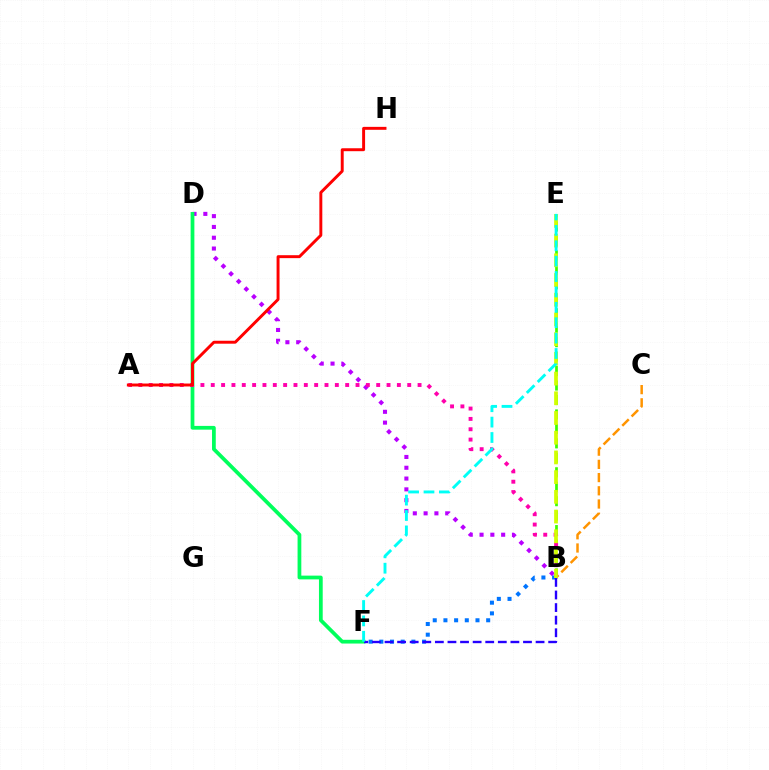{('B', 'E'): [{'color': '#3dff00', 'line_style': 'dashed', 'thickness': 1.96}, {'color': '#d1ff00', 'line_style': 'dashed', 'thickness': 2.68}], ('B', 'D'): [{'color': '#b900ff', 'line_style': 'dotted', 'thickness': 2.93}], ('D', 'F'): [{'color': '#00ff5c', 'line_style': 'solid', 'thickness': 2.7}], ('B', 'C'): [{'color': '#ff9400', 'line_style': 'dashed', 'thickness': 1.79}], ('B', 'F'): [{'color': '#0074ff', 'line_style': 'dotted', 'thickness': 2.9}, {'color': '#2500ff', 'line_style': 'dashed', 'thickness': 1.71}], ('A', 'B'): [{'color': '#ff00ac', 'line_style': 'dotted', 'thickness': 2.81}], ('A', 'H'): [{'color': '#ff0000', 'line_style': 'solid', 'thickness': 2.12}], ('E', 'F'): [{'color': '#00fff6', 'line_style': 'dashed', 'thickness': 2.09}]}